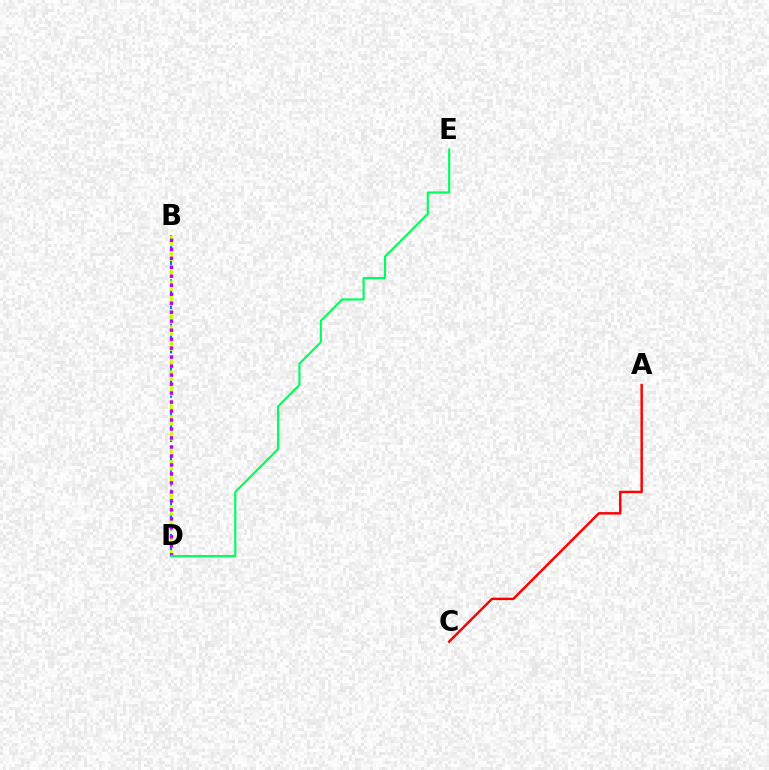{('B', 'D'): [{'color': '#0074ff', 'line_style': 'dashed', 'thickness': 1.5}, {'color': '#d1ff00', 'line_style': 'dashed', 'thickness': 2.03}, {'color': '#b900ff', 'line_style': 'dotted', 'thickness': 2.44}], ('A', 'C'): [{'color': '#ff0000', 'line_style': 'solid', 'thickness': 1.77}], ('D', 'E'): [{'color': '#00ff5c', 'line_style': 'solid', 'thickness': 1.55}]}